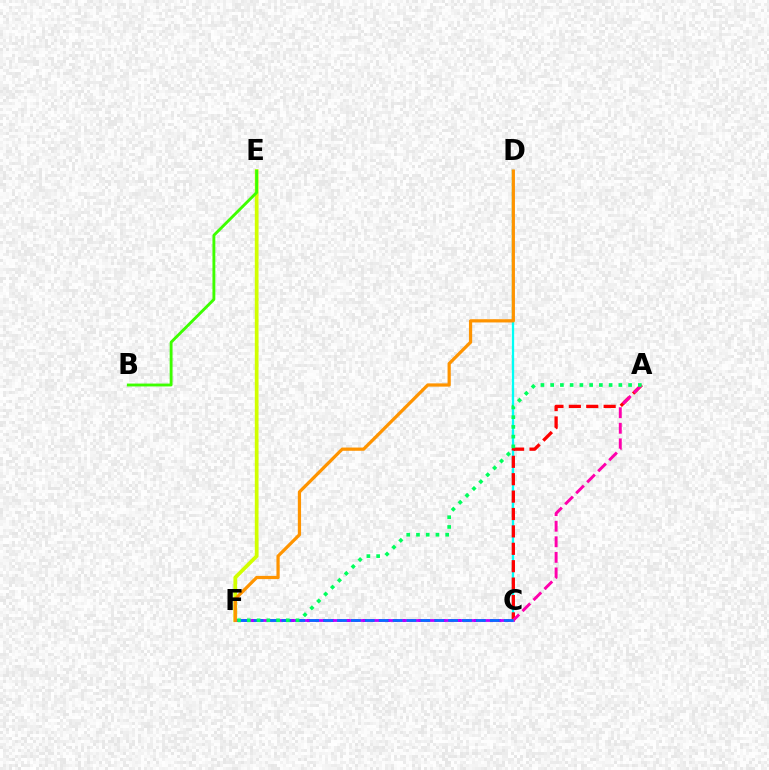{('E', 'F'): [{'color': '#d1ff00', 'line_style': 'solid', 'thickness': 2.68}], ('C', 'F'): [{'color': '#2500ff', 'line_style': 'dotted', 'thickness': 2.16}, {'color': '#b900ff', 'line_style': 'solid', 'thickness': 2.0}, {'color': '#0074ff', 'line_style': 'dashed', 'thickness': 1.89}], ('C', 'D'): [{'color': '#00fff6', 'line_style': 'solid', 'thickness': 1.66}], ('A', 'C'): [{'color': '#ff0000', 'line_style': 'dashed', 'thickness': 2.36}, {'color': '#ff00ac', 'line_style': 'dashed', 'thickness': 2.11}], ('A', 'F'): [{'color': '#00ff5c', 'line_style': 'dotted', 'thickness': 2.65}], ('D', 'F'): [{'color': '#ff9400', 'line_style': 'solid', 'thickness': 2.33}], ('B', 'E'): [{'color': '#3dff00', 'line_style': 'solid', 'thickness': 2.06}]}